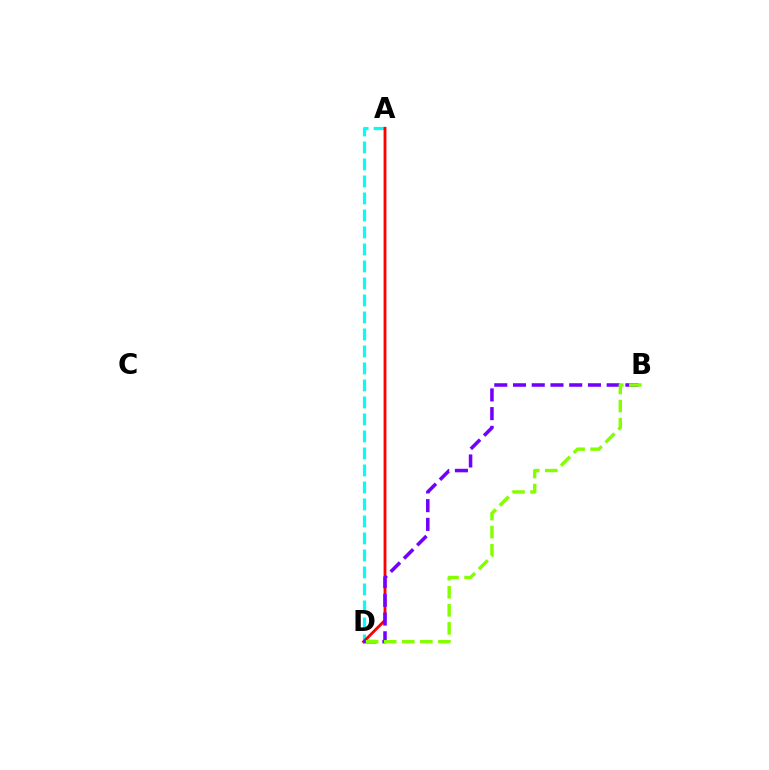{('A', 'D'): [{'color': '#00fff6', 'line_style': 'dashed', 'thickness': 2.31}, {'color': '#ff0000', 'line_style': 'solid', 'thickness': 2.05}], ('B', 'D'): [{'color': '#7200ff', 'line_style': 'dashed', 'thickness': 2.54}, {'color': '#84ff00', 'line_style': 'dashed', 'thickness': 2.45}]}